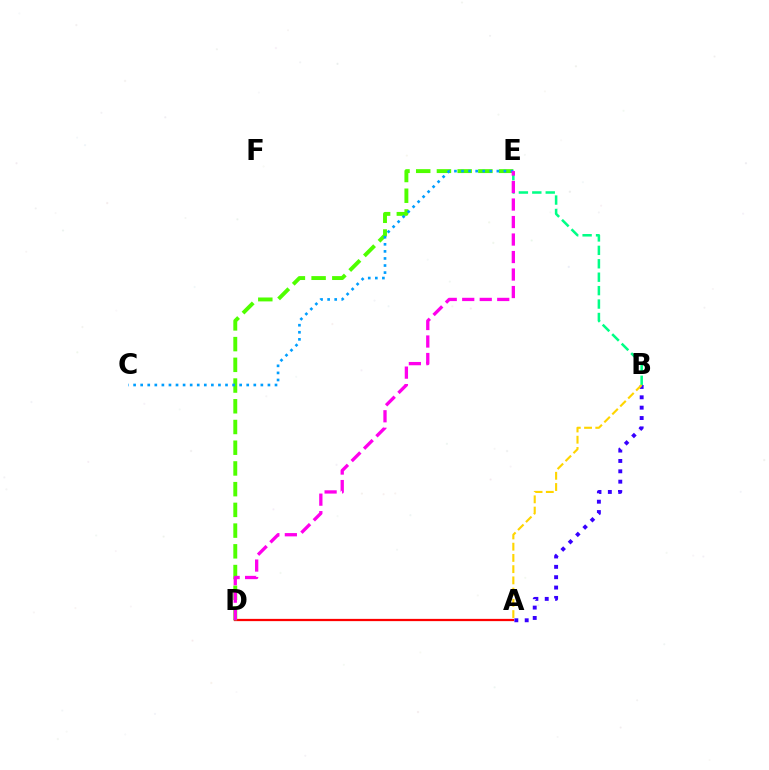{('B', 'E'): [{'color': '#00ff86', 'line_style': 'dashed', 'thickness': 1.82}], ('A', 'D'): [{'color': '#ff0000', 'line_style': 'solid', 'thickness': 1.62}], ('A', 'B'): [{'color': '#3700ff', 'line_style': 'dotted', 'thickness': 2.81}, {'color': '#ffd500', 'line_style': 'dashed', 'thickness': 1.53}], ('D', 'E'): [{'color': '#4fff00', 'line_style': 'dashed', 'thickness': 2.81}, {'color': '#ff00ed', 'line_style': 'dashed', 'thickness': 2.38}], ('C', 'E'): [{'color': '#009eff', 'line_style': 'dotted', 'thickness': 1.92}]}